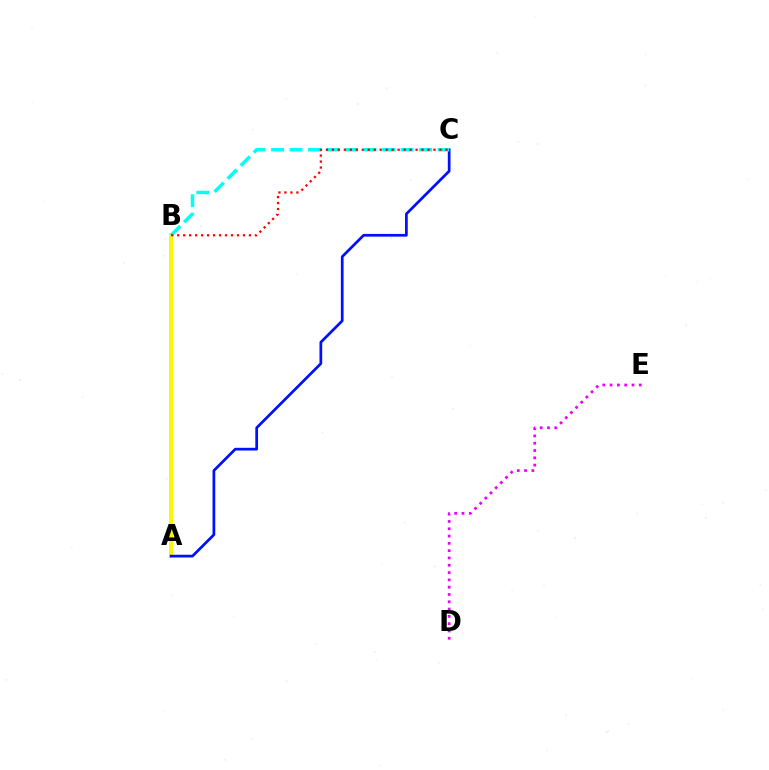{('A', 'B'): [{'color': '#08ff00', 'line_style': 'solid', 'thickness': 1.63}, {'color': '#fcf500', 'line_style': 'solid', 'thickness': 2.79}], ('A', 'C'): [{'color': '#0010ff', 'line_style': 'solid', 'thickness': 1.96}], ('B', 'C'): [{'color': '#00fff6', 'line_style': 'dashed', 'thickness': 2.51}, {'color': '#ff0000', 'line_style': 'dotted', 'thickness': 1.62}], ('D', 'E'): [{'color': '#ee00ff', 'line_style': 'dotted', 'thickness': 1.98}]}